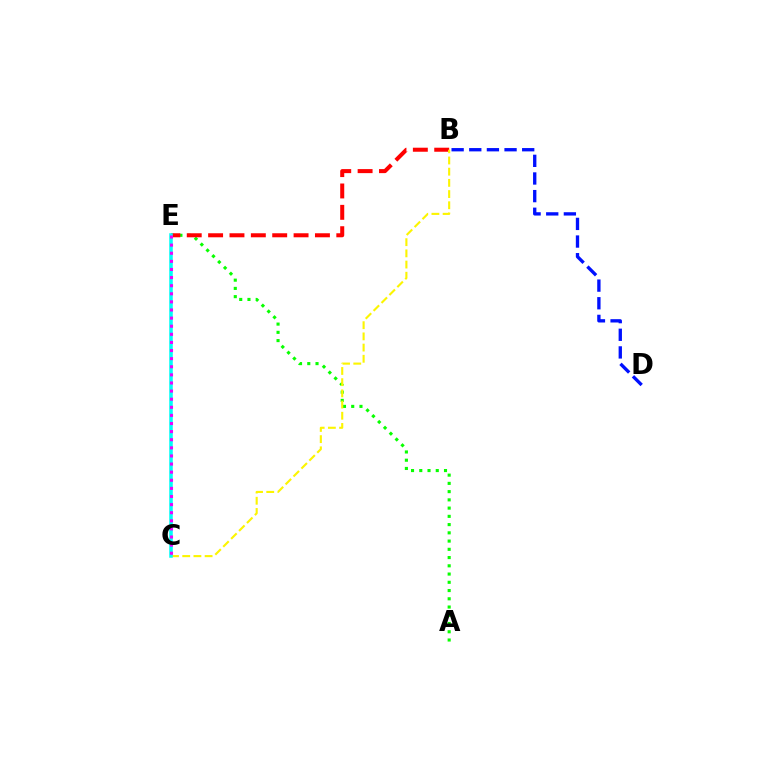{('A', 'E'): [{'color': '#08ff00', 'line_style': 'dotted', 'thickness': 2.24}], ('B', 'D'): [{'color': '#0010ff', 'line_style': 'dashed', 'thickness': 2.4}], ('B', 'E'): [{'color': '#ff0000', 'line_style': 'dashed', 'thickness': 2.9}], ('B', 'C'): [{'color': '#fcf500', 'line_style': 'dashed', 'thickness': 1.52}], ('C', 'E'): [{'color': '#00fff6', 'line_style': 'solid', 'thickness': 2.55}, {'color': '#ee00ff', 'line_style': 'dotted', 'thickness': 2.2}]}